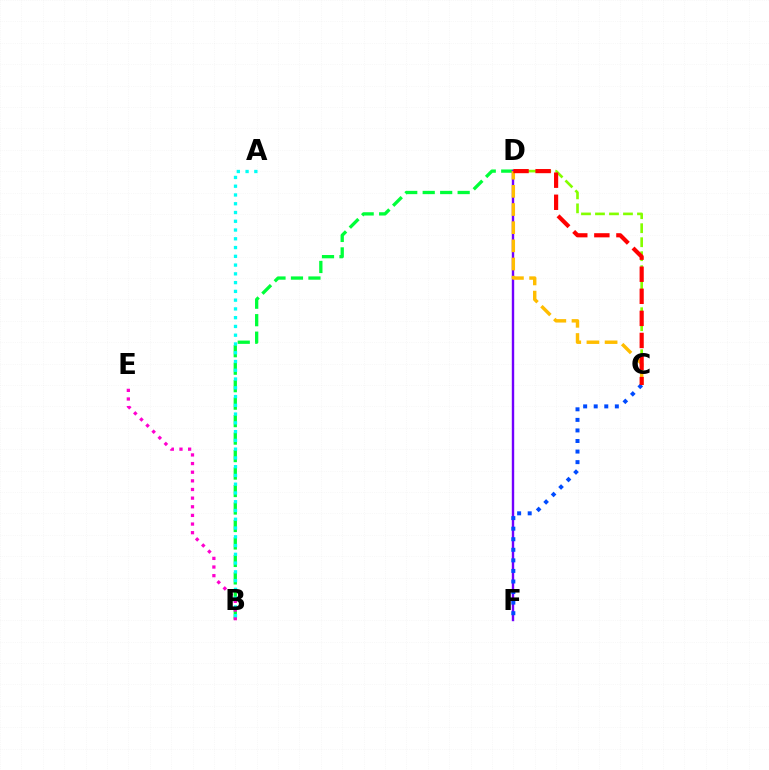{('C', 'D'): [{'color': '#84ff00', 'line_style': 'dashed', 'thickness': 1.9}, {'color': '#ffbd00', 'line_style': 'dashed', 'thickness': 2.47}, {'color': '#ff0000', 'line_style': 'dashed', 'thickness': 3.0}], ('B', 'D'): [{'color': '#00ff39', 'line_style': 'dashed', 'thickness': 2.37}], ('D', 'F'): [{'color': '#7200ff', 'line_style': 'solid', 'thickness': 1.73}], ('B', 'E'): [{'color': '#ff00cf', 'line_style': 'dotted', 'thickness': 2.35}], ('C', 'F'): [{'color': '#004bff', 'line_style': 'dotted', 'thickness': 2.87}], ('A', 'B'): [{'color': '#00fff6', 'line_style': 'dotted', 'thickness': 2.38}]}